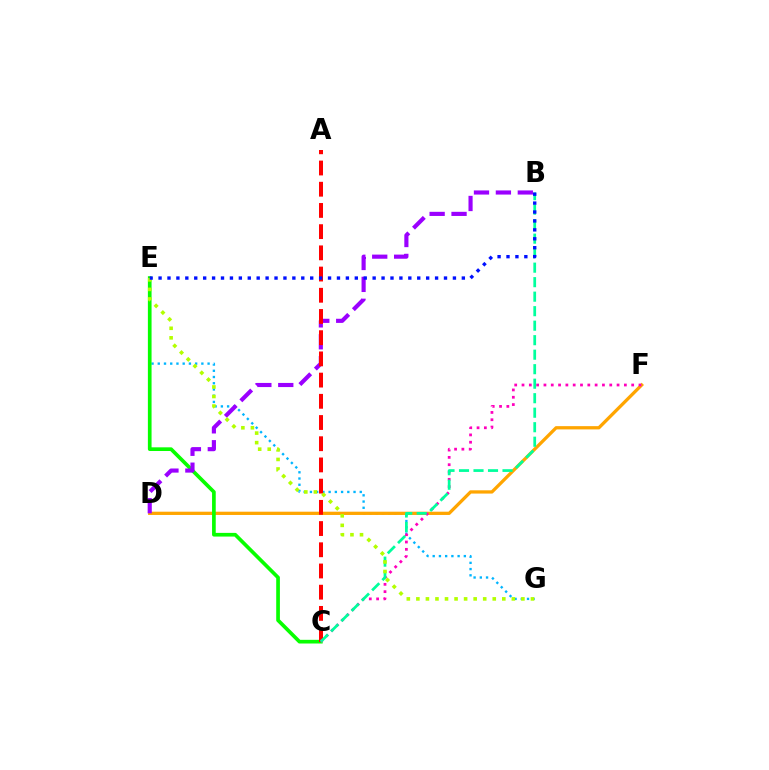{('E', 'G'): [{'color': '#00b5ff', 'line_style': 'dotted', 'thickness': 1.69}, {'color': '#b3ff00', 'line_style': 'dotted', 'thickness': 2.59}], ('D', 'F'): [{'color': '#ffa500', 'line_style': 'solid', 'thickness': 2.35}], ('C', 'E'): [{'color': '#08ff00', 'line_style': 'solid', 'thickness': 2.65}], ('B', 'D'): [{'color': '#9b00ff', 'line_style': 'dashed', 'thickness': 2.98}], ('A', 'C'): [{'color': '#ff0000', 'line_style': 'dashed', 'thickness': 2.88}], ('C', 'F'): [{'color': '#ff00bd', 'line_style': 'dotted', 'thickness': 1.99}], ('B', 'C'): [{'color': '#00ff9d', 'line_style': 'dashed', 'thickness': 1.97}], ('B', 'E'): [{'color': '#0010ff', 'line_style': 'dotted', 'thickness': 2.42}]}